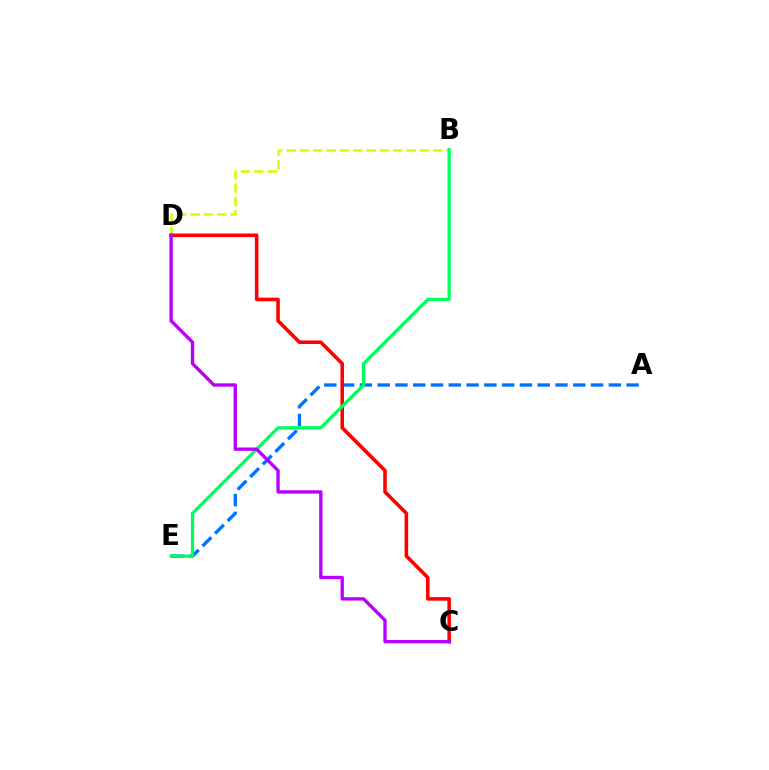{('B', 'D'): [{'color': '#d1ff00', 'line_style': 'dashed', 'thickness': 1.81}], ('A', 'E'): [{'color': '#0074ff', 'line_style': 'dashed', 'thickness': 2.42}], ('C', 'D'): [{'color': '#ff0000', 'line_style': 'solid', 'thickness': 2.57}, {'color': '#b900ff', 'line_style': 'solid', 'thickness': 2.41}], ('B', 'E'): [{'color': '#00ff5c', 'line_style': 'solid', 'thickness': 2.35}]}